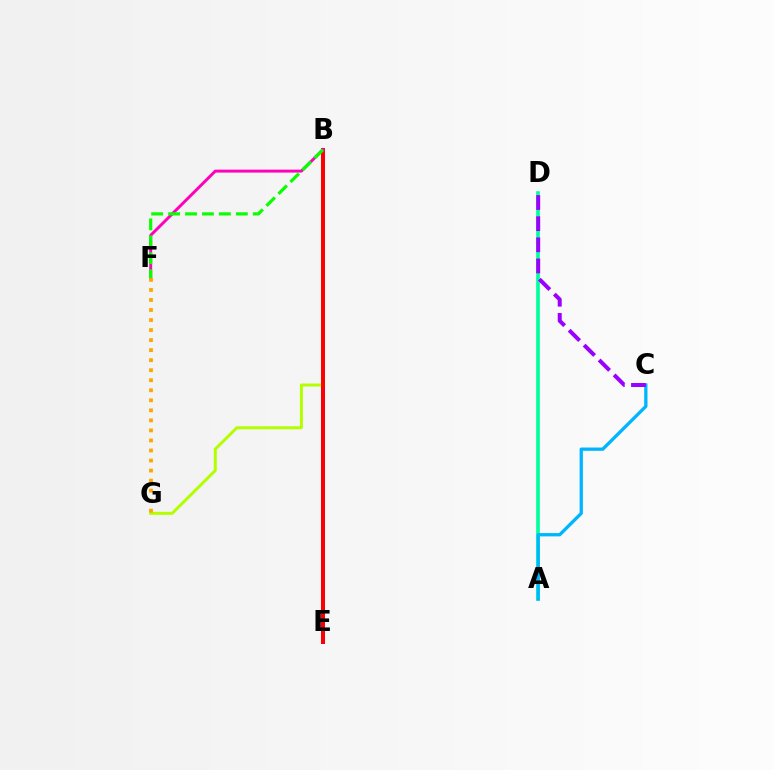{('B', 'E'): [{'color': '#0010ff', 'line_style': 'solid', 'thickness': 2.88}, {'color': '#ff0000', 'line_style': 'solid', 'thickness': 2.81}], ('B', 'G'): [{'color': '#b3ff00', 'line_style': 'solid', 'thickness': 2.17}], ('A', 'D'): [{'color': '#00ff9d', 'line_style': 'solid', 'thickness': 2.63}], ('B', 'F'): [{'color': '#ff00bd', 'line_style': 'solid', 'thickness': 2.12}, {'color': '#08ff00', 'line_style': 'dashed', 'thickness': 2.3}], ('A', 'C'): [{'color': '#00b5ff', 'line_style': 'solid', 'thickness': 2.37}], ('F', 'G'): [{'color': '#ffa500', 'line_style': 'dotted', 'thickness': 2.73}], ('C', 'D'): [{'color': '#9b00ff', 'line_style': 'dashed', 'thickness': 2.87}]}